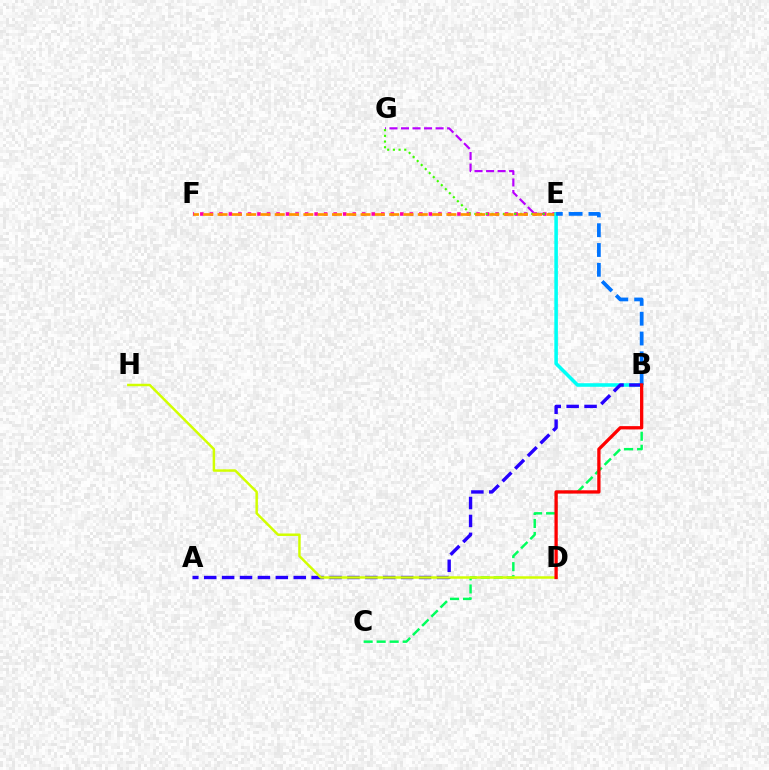{('E', 'F'): [{'color': '#ff00ac', 'line_style': 'dotted', 'thickness': 2.59}, {'color': '#ff9400', 'line_style': 'dashed', 'thickness': 1.94}], ('E', 'G'): [{'color': '#b900ff', 'line_style': 'dashed', 'thickness': 1.57}, {'color': '#3dff00', 'line_style': 'dotted', 'thickness': 1.55}], ('B', 'C'): [{'color': '#00ff5c', 'line_style': 'dashed', 'thickness': 1.77}], ('B', 'E'): [{'color': '#00fff6', 'line_style': 'solid', 'thickness': 2.56}, {'color': '#0074ff', 'line_style': 'dashed', 'thickness': 2.69}], ('A', 'B'): [{'color': '#2500ff', 'line_style': 'dashed', 'thickness': 2.43}], ('D', 'H'): [{'color': '#d1ff00', 'line_style': 'solid', 'thickness': 1.78}], ('B', 'D'): [{'color': '#ff0000', 'line_style': 'solid', 'thickness': 2.37}]}